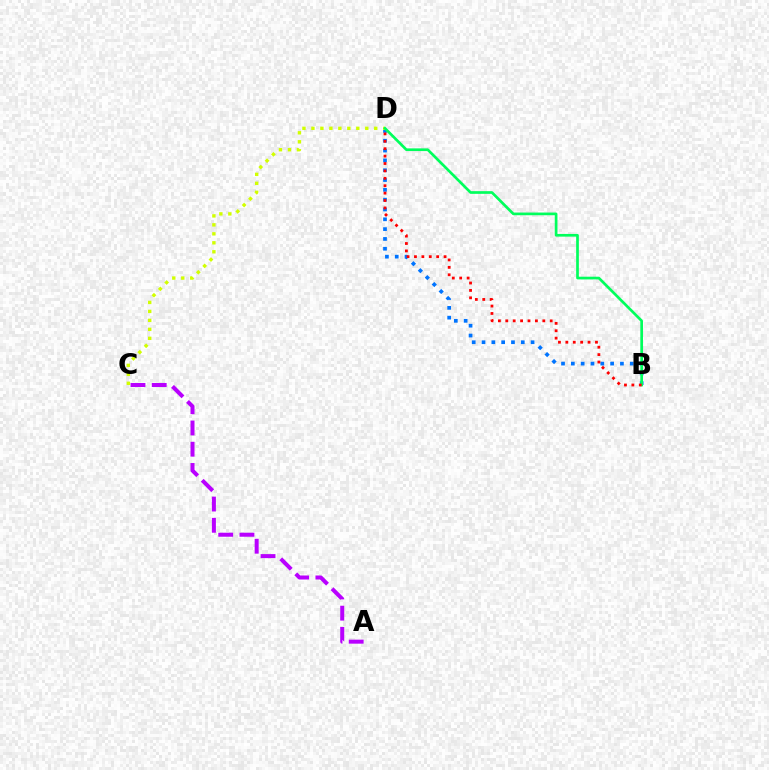{('B', 'D'): [{'color': '#0074ff', 'line_style': 'dotted', 'thickness': 2.67}, {'color': '#00ff5c', 'line_style': 'solid', 'thickness': 1.94}, {'color': '#ff0000', 'line_style': 'dotted', 'thickness': 2.01}], ('C', 'D'): [{'color': '#d1ff00', 'line_style': 'dotted', 'thickness': 2.44}], ('A', 'C'): [{'color': '#b900ff', 'line_style': 'dashed', 'thickness': 2.89}]}